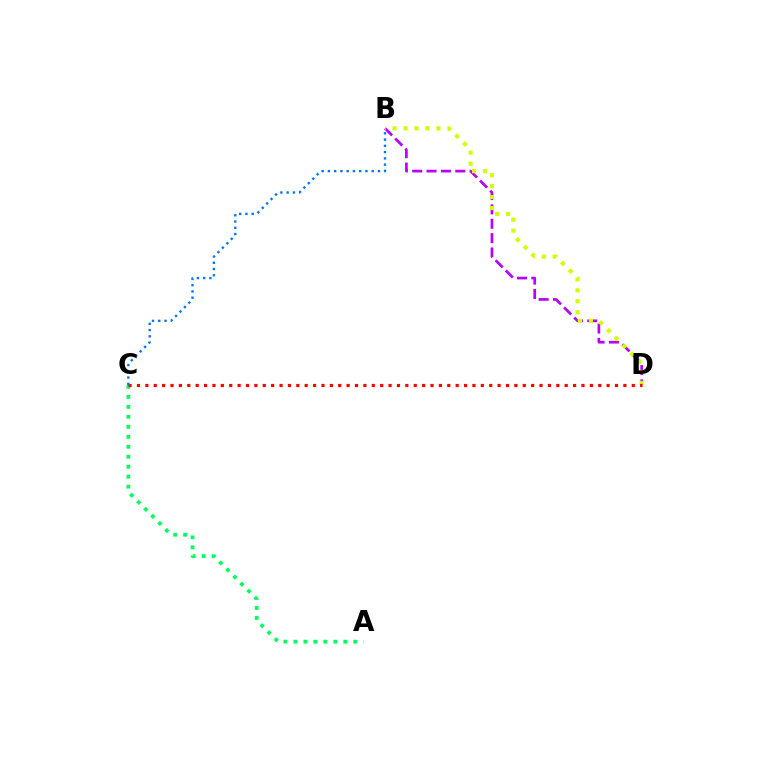{('A', 'C'): [{'color': '#00ff5c', 'line_style': 'dotted', 'thickness': 2.71}], ('B', 'D'): [{'color': '#b900ff', 'line_style': 'dashed', 'thickness': 1.95}, {'color': '#d1ff00', 'line_style': 'dotted', 'thickness': 2.98}], ('C', 'D'): [{'color': '#ff0000', 'line_style': 'dotted', 'thickness': 2.28}], ('B', 'C'): [{'color': '#0074ff', 'line_style': 'dotted', 'thickness': 1.7}]}